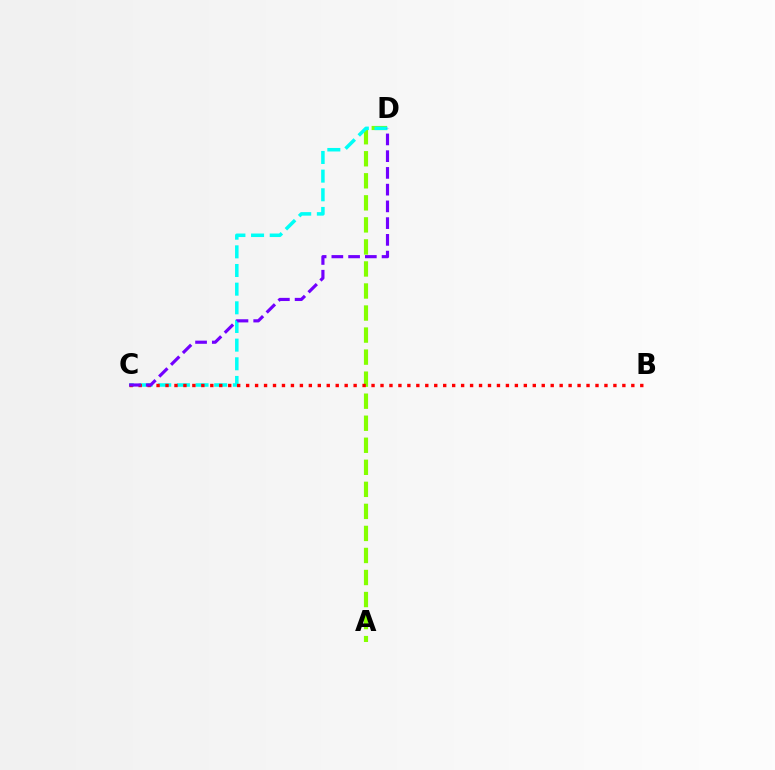{('A', 'D'): [{'color': '#84ff00', 'line_style': 'dashed', 'thickness': 2.99}], ('C', 'D'): [{'color': '#00fff6', 'line_style': 'dashed', 'thickness': 2.53}, {'color': '#7200ff', 'line_style': 'dashed', 'thickness': 2.27}], ('B', 'C'): [{'color': '#ff0000', 'line_style': 'dotted', 'thickness': 2.43}]}